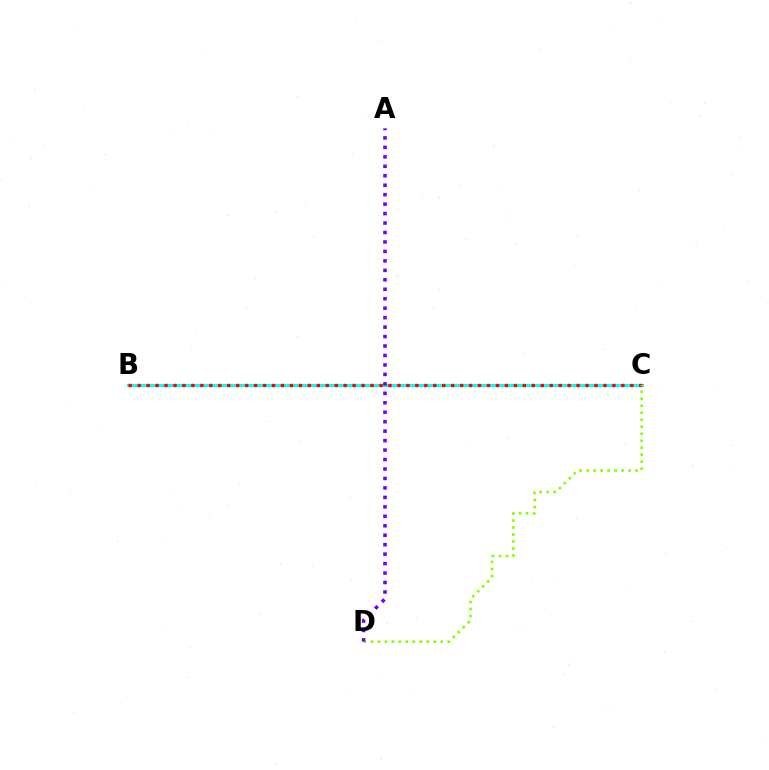{('B', 'C'): [{'color': '#00fff6', 'line_style': 'solid', 'thickness': 2.17}, {'color': '#ff0000', 'line_style': 'dotted', 'thickness': 2.43}], ('C', 'D'): [{'color': '#84ff00', 'line_style': 'dotted', 'thickness': 1.9}], ('A', 'D'): [{'color': '#7200ff', 'line_style': 'dotted', 'thickness': 2.57}]}